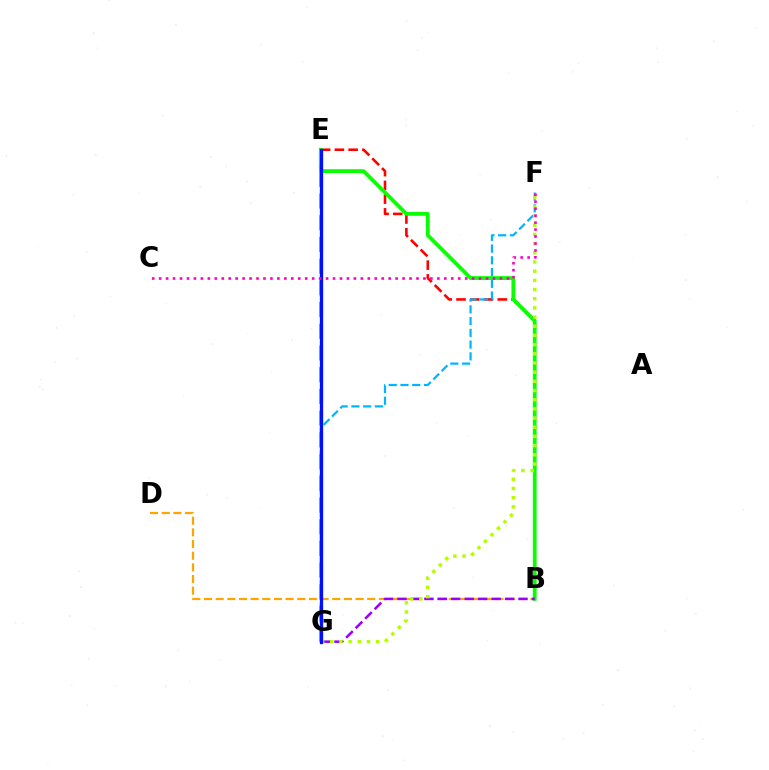{('B', 'E'): [{'color': '#ff0000', 'line_style': 'dashed', 'thickness': 1.87}, {'color': '#08ff00', 'line_style': 'solid', 'thickness': 2.72}], ('B', 'D'): [{'color': '#ffa500', 'line_style': 'dashed', 'thickness': 1.58}], ('F', 'G'): [{'color': '#00b5ff', 'line_style': 'dashed', 'thickness': 1.6}, {'color': '#b3ff00', 'line_style': 'dotted', 'thickness': 2.49}], ('B', 'G'): [{'color': '#9b00ff', 'line_style': 'dashed', 'thickness': 1.83}], ('E', 'G'): [{'color': '#00ff9d', 'line_style': 'dashed', 'thickness': 2.95}, {'color': '#0010ff', 'line_style': 'solid', 'thickness': 2.37}], ('C', 'F'): [{'color': '#ff00bd', 'line_style': 'dotted', 'thickness': 1.89}]}